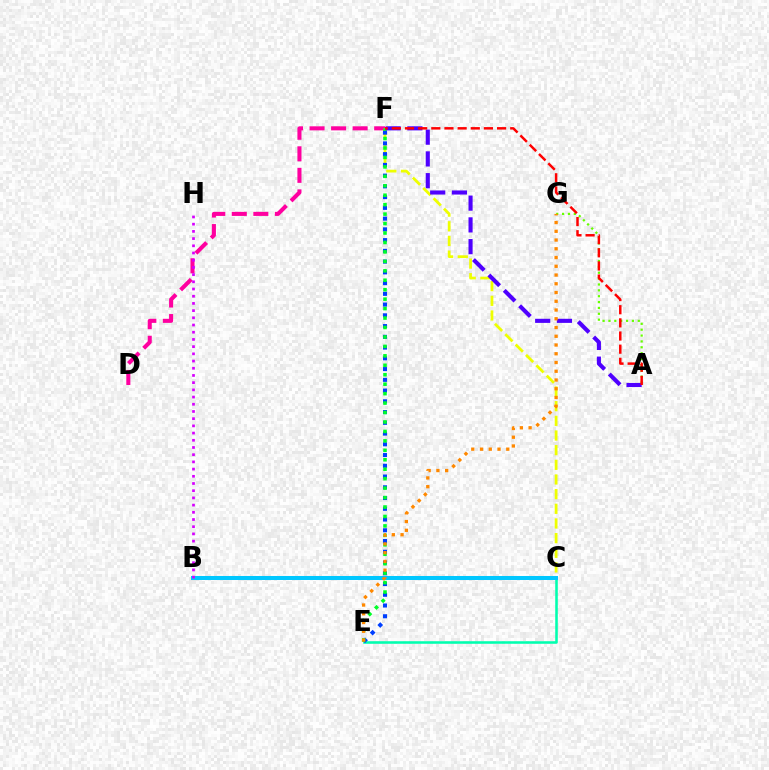{('A', 'G'): [{'color': '#66ff00', 'line_style': 'dotted', 'thickness': 1.59}], ('C', 'E'): [{'color': '#00ffaf', 'line_style': 'solid', 'thickness': 1.84}], ('D', 'F'): [{'color': '#ff00a0', 'line_style': 'dashed', 'thickness': 2.93}], ('C', 'F'): [{'color': '#eeff00', 'line_style': 'dashed', 'thickness': 1.99}], ('E', 'F'): [{'color': '#003fff', 'line_style': 'dotted', 'thickness': 2.92}, {'color': '#00ff27', 'line_style': 'dotted', 'thickness': 2.57}], ('B', 'C'): [{'color': '#00c7ff', 'line_style': 'solid', 'thickness': 2.89}], ('A', 'F'): [{'color': '#4f00ff', 'line_style': 'dashed', 'thickness': 2.95}, {'color': '#ff0000', 'line_style': 'dashed', 'thickness': 1.79}], ('B', 'H'): [{'color': '#d600ff', 'line_style': 'dotted', 'thickness': 1.96}], ('E', 'G'): [{'color': '#ff8800', 'line_style': 'dotted', 'thickness': 2.38}]}